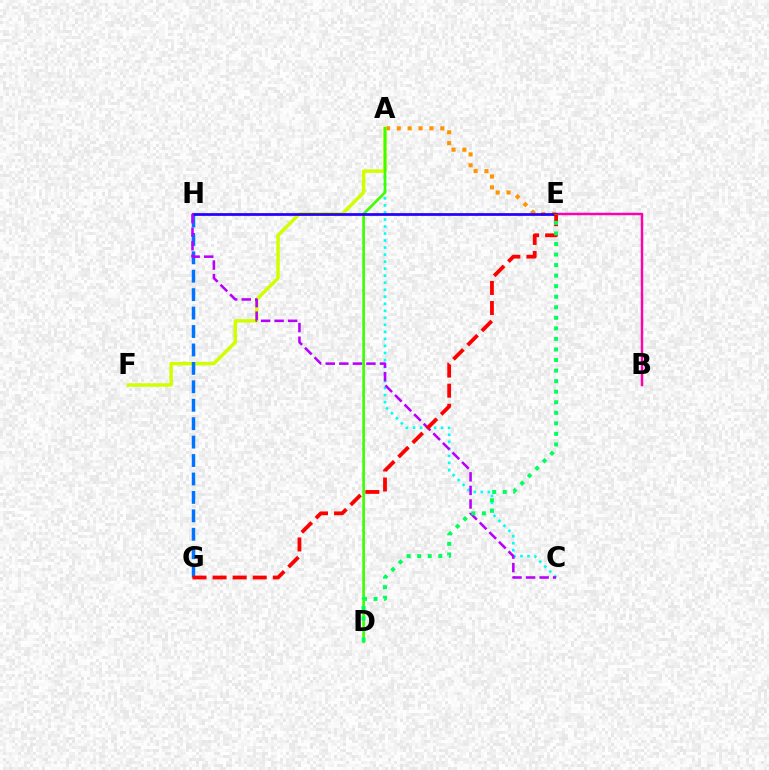{('A', 'C'): [{'color': '#00fff6', 'line_style': 'dotted', 'thickness': 1.91}], ('A', 'E'): [{'color': '#ff9400', 'line_style': 'dotted', 'thickness': 2.95}], ('A', 'F'): [{'color': '#d1ff00', 'line_style': 'solid', 'thickness': 2.5}], ('A', 'D'): [{'color': '#3dff00', 'line_style': 'solid', 'thickness': 1.91}], ('G', 'H'): [{'color': '#0074ff', 'line_style': 'dashed', 'thickness': 2.5}], ('B', 'E'): [{'color': '#ff00ac', 'line_style': 'solid', 'thickness': 1.77}], ('E', 'H'): [{'color': '#2500ff', 'line_style': 'solid', 'thickness': 1.97}], ('C', 'H'): [{'color': '#b900ff', 'line_style': 'dashed', 'thickness': 1.84}], ('E', 'G'): [{'color': '#ff0000', 'line_style': 'dashed', 'thickness': 2.73}], ('D', 'E'): [{'color': '#00ff5c', 'line_style': 'dotted', 'thickness': 2.87}]}